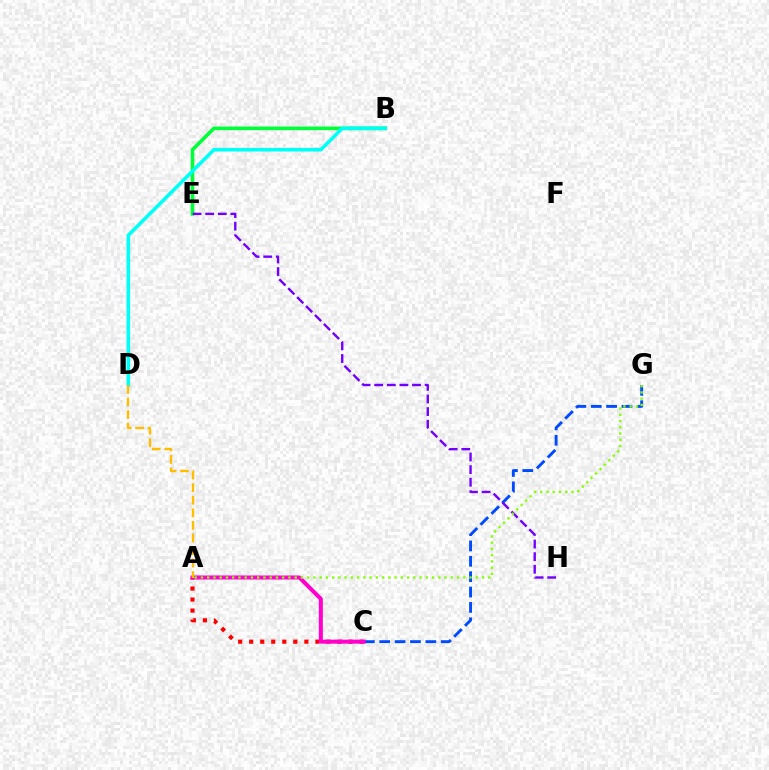{('A', 'C'): [{'color': '#ff0000', 'line_style': 'dotted', 'thickness': 3.0}, {'color': '#ff00cf', 'line_style': 'solid', 'thickness': 2.9}], ('C', 'G'): [{'color': '#004bff', 'line_style': 'dashed', 'thickness': 2.09}], ('B', 'E'): [{'color': '#00ff39', 'line_style': 'solid', 'thickness': 2.6}], ('B', 'D'): [{'color': '#00fff6', 'line_style': 'solid', 'thickness': 2.58}], ('A', 'D'): [{'color': '#ffbd00', 'line_style': 'dashed', 'thickness': 1.71}], ('E', 'H'): [{'color': '#7200ff', 'line_style': 'dashed', 'thickness': 1.71}], ('A', 'G'): [{'color': '#84ff00', 'line_style': 'dotted', 'thickness': 1.7}]}